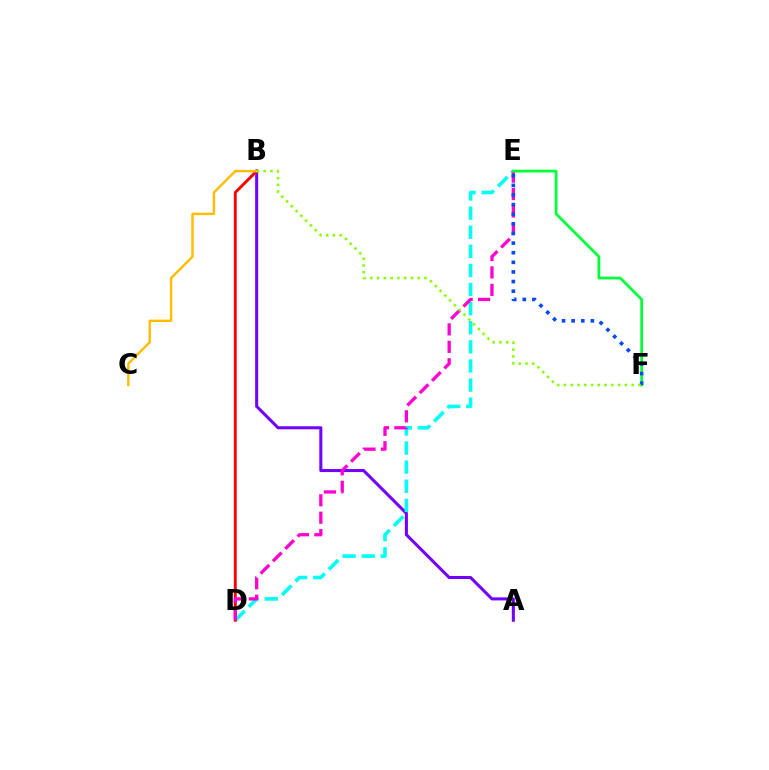{('A', 'B'): [{'color': '#7200ff', 'line_style': 'solid', 'thickness': 2.19}], ('D', 'E'): [{'color': '#00fff6', 'line_style': 'dashed', 'thickness': 2.6}, {'color': '#ff00cf', 'line_style': 'dashed', 'thickness': 2.37}], ('B', 'D'): [{'color': '#ff0000', 'line_style': 'solid', 'thickness': 2.09}], ('B', 'C'): [{'color': '#ffbd00', 'line_style': 'solid', 'thickness': 1.75}], ('E', 'F'): [{'color': '#00ff39', 'line_style': 'solid', 'thickness': 1.98}, {'color': '#004bff', 'line_style': 'dotted', 'thickness': 2.61}], ('B', 'F'): [{'color': '#84ff00', 'line_style': 'dotted', 'thickness': 1.84}]}